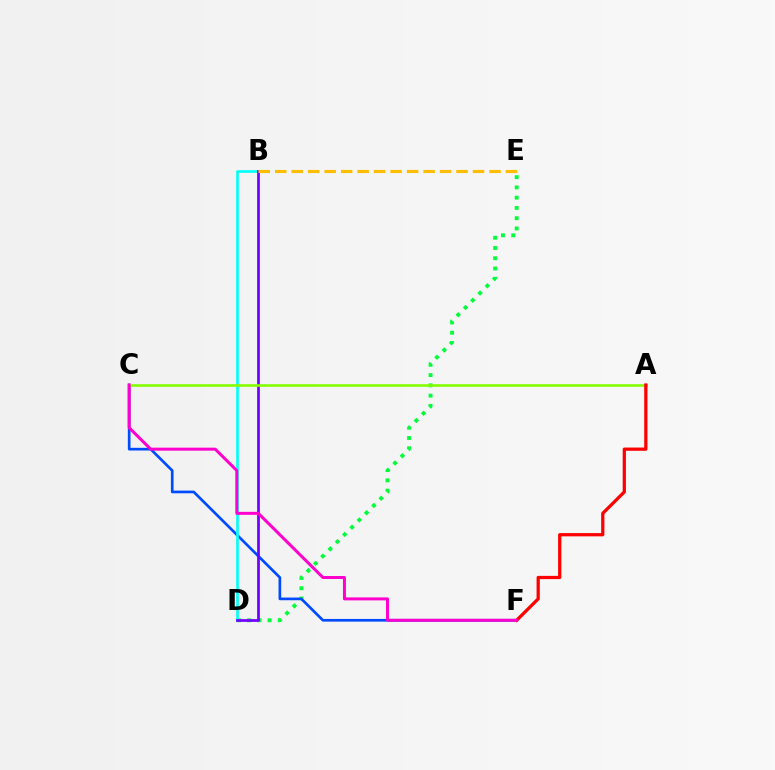{('D', 'E'): [{'color': '#00ff39', 'line_style': 'dotted', 'thickness': 2.79}], ('C', 'F'): [{'color': '#004bff', 'line_style': 'solid', 'thickness': 1.93}, {'color': '#ff00cf', 'line_style': 'solid', 'thickness': 2.16}], ('B', 'D'): [{'color': '#00fff6', 'line_style': 'solid', 'thickness': 1.89}, {'color': '#7200ff', 'line_style': 'solid', 'thickness': 1.98}], ('A', 'C'): [{'color': '#84ff00', 'line_style': 'solid', 'thickness': 1.88}], ('B', 'E'): [{'color': '#ffbd00', 'line_style': 'dashed', 'thickness': 2.24}], ('A', 'F'): [{'color': '#ff0000', 'line_style': 'solid', 'thickness': 2.34}]}